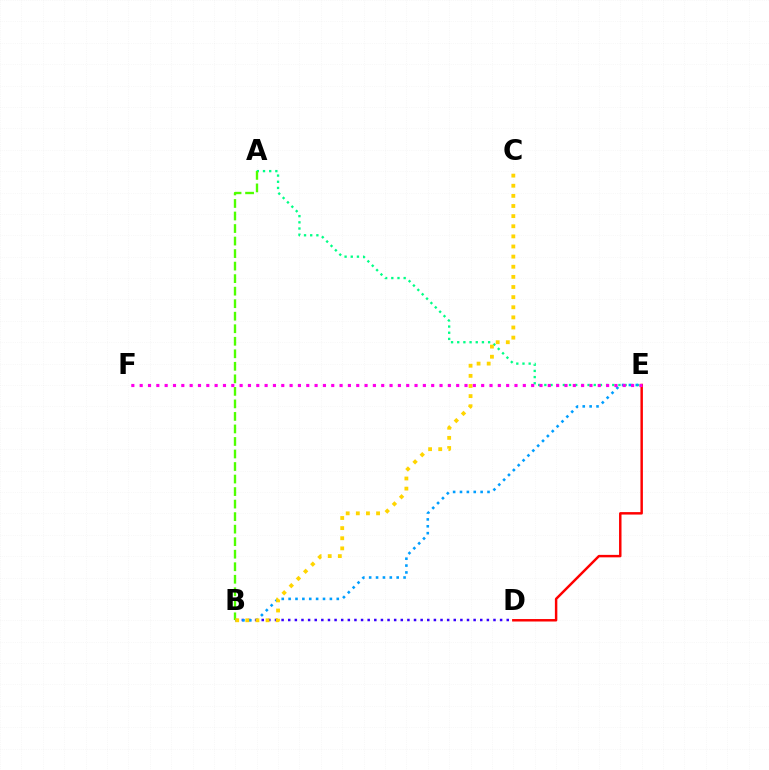{('B', 'D'): [{'color': '#3700ff', 'line_style': 'dotted', 'thickness': 1.8}], ('A', 'E'): [{'color': '#00ff86', 'line_style': 'dotted', 'thickness': 1.68}], ('B', 'E'): [{'color': '#009eff', 'line_style': 'dotted', 'thickness': 1.87}], ('A', 'B'): [{'color': '#4fff00', 'line_style': 'dashed', 'thickness': 1.7}], ('D', 'E'): [{'color': '#ff0000', 'line_style': 'solid', 'thickness': 1.77}], ('B', 'C'): [{'color': '#ffd500', 'line_style': 'dotted', 'thickness': 2.75}], ('E', 'F'): [{'color': '#ff00ed', 'line_style': 'dotted', 'thickness': 2.26}]}